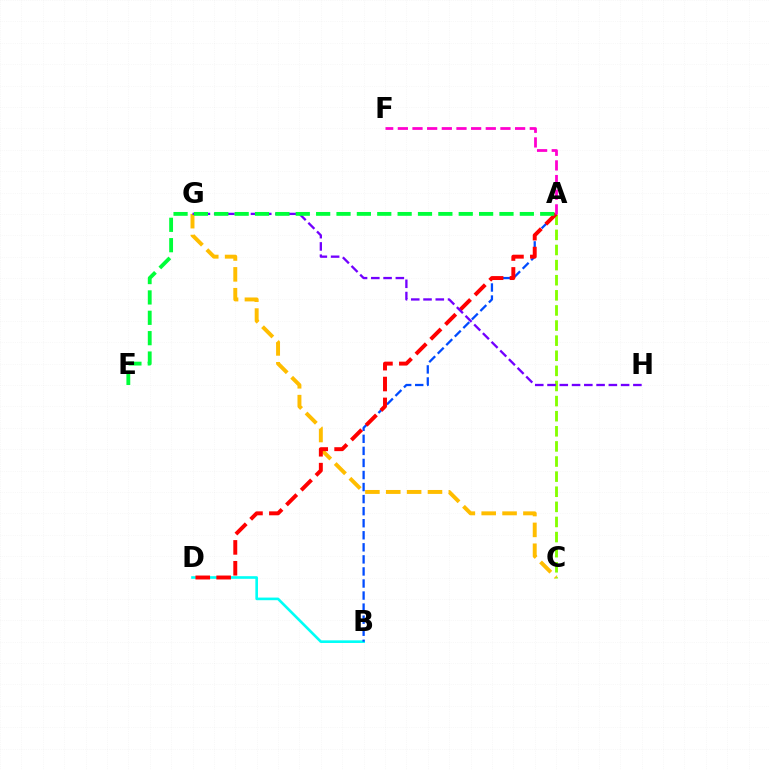{('A', 'C'): [{'color': '#84ff00', 'line_style': 'dashed', 'thickness': 2.05}], ('C', 'G'): [{'color': '#ffbd00', 'line_style': 'dashed', 'thickness': 2.83}], ('B', 'D'): [{'color': '#00fff6', 'line_style': 'solid', 'thickness': 1.89}], ('A', 'B'): [{'color': '#004bff', 'line_style': 'dashed', 'thickness': 1.64}], ('A', 'D'): [{'color': '#ff0000', 'line_style': 'dashed', 'thickness': 2.84}], ('G', 'H'): [{'color': '#7200ff', 'line_style': 'dashed', 'thickness': 1.67}], ('A', 'F'): [{'color': '#ff00cf', 'line_style': 'dashed', 'thickness': 1.99}], ('A', 'E'): [{'color': '#00ff39', 'line_style': 'dashed', 'thickness': 2.77}]}